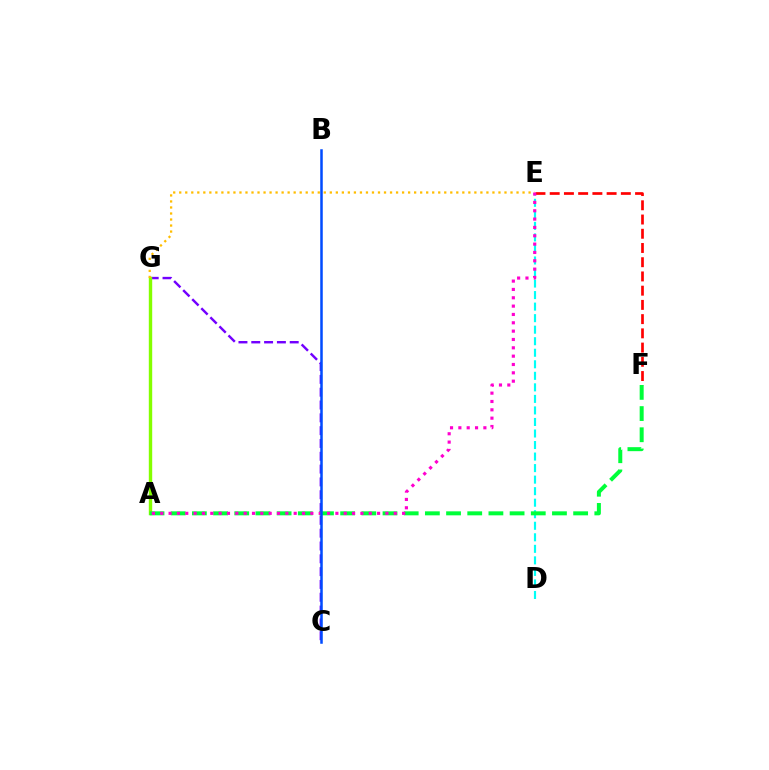{('D', 'E'): [{'color': '#00fff6', 'line_style': 'dashed', 'thickness': 1.57}], ('C', 'G'): [{'color': '#7200ff', 'line_style': 'dashed', 'thickness': 1.74}], ('A', 'G'): [{'color': '#84ff00', 'line_style': 'solid', 'thickness': 2.45}], ('E', 'G'): [{'color': '#ffbd00', 'line_style': 'dotted', 'thickness': 1.64}], ('E', 'F'): [{'color': '#ff0000', 'line_style': 'dashed', 'thickness': 1.93}], ('A', 'F'): [{'color': '#00ff39', 'line_style': 'dashed', 'thickness': 2.88}], ('A', 'E'): [{'color': '#ff00cf', 'line_style': 'dotted', 'thickness': 2.27}], ('B', 'C'): [{'color': '#004bff', 'line_style': 'solid', 'thickness': 1.81}]}